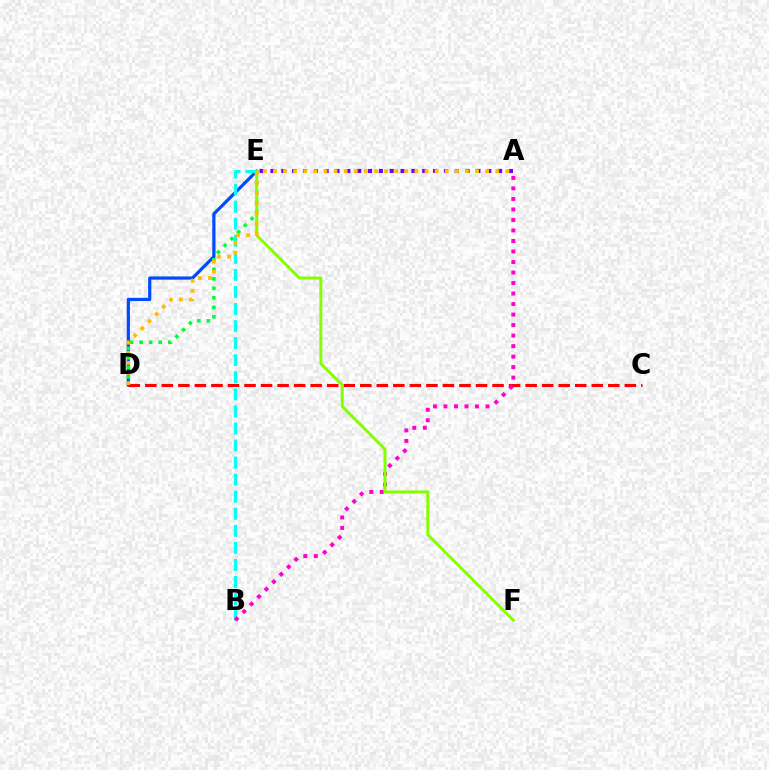{('D', 'E'): [{'color': '#004bff', 'line_style': 'solid', 'thickness': 2.31}, {'color': '#00ff39', 'line_style': 'dotted', 'thickness': 2.58}], ('B', 'E'): [{'color': '#00fff6', 'line_style': 'dashed', 'thickness': 2.32}], ('A', 'E'): [{'color': '#7200ff', 'line_style': 'dotted', 'thickness': 2.95}], ('C', 'D'): [{'color': '#ff0000', 'line_style': 'dashed', 'thickness': 2.25}], ('A', 'B'): [{'color': '#ff00cf', 'line_style': 'dotted', 'thickness': 2.86}], ('E', 'F'): [{'color': '#84ff00', 'line_style': 'solid', 'thickness': 2.13}], ('A', 'D'): [{'color': '#ffbd00', 'line_style': 'dotted', 'thickness': 2.75}]}